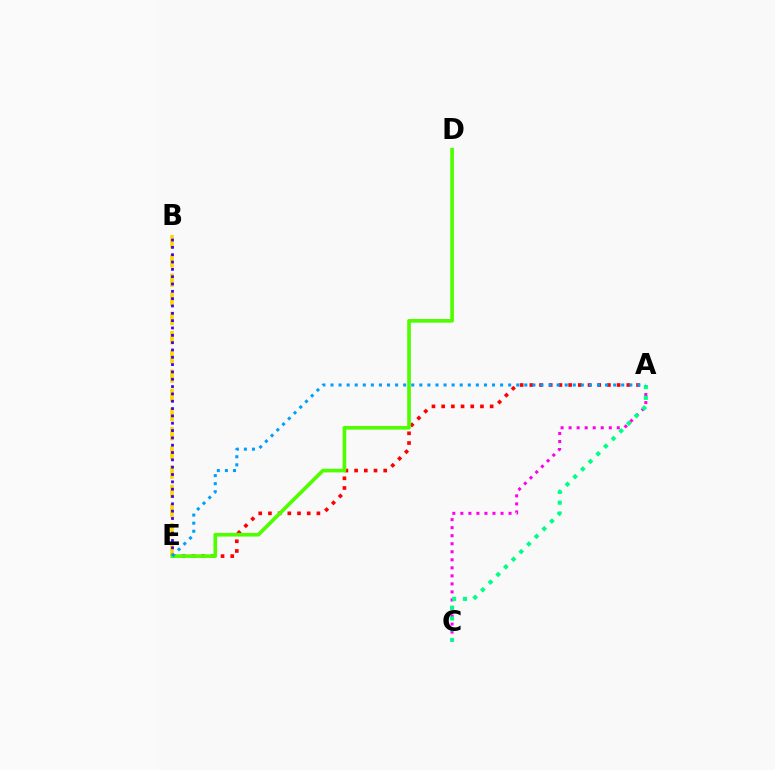{('A', 'E'): [{'color': '#ff0000', 'line_style': 'dotted', 'thickness': 2.64}, {'color': '#009eff', 'line_style': 'dotted', 'thickness': 2.19}], ('A', 'C'): [{'color': '#ff00ed', 'line_style': 'dotted', 'thickness': 2.18}, {'color': '#00ff86', 'line_style': 'dotted', 'thickness': 2.94}], ('B', 'E'): [{'color': '#ffd500', 'line_style': 'dashed', 'thickness': 2.61}, {'color': '#3700ff', 'line_style': 'dotted', 'thickness': 1.99}], ('D', 'E'): [{'color': '#4fff00', 'line_style': 'solid', 'thickness': 2.63}]}